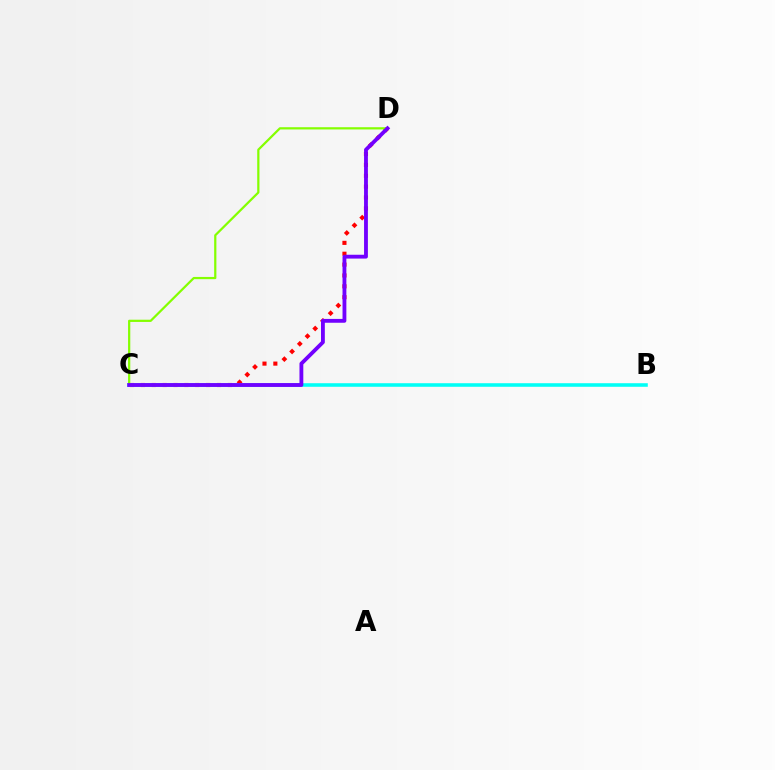{('C', 'D'): [{'color': '#ff0000', 'line_style': 'dotted', 'thickness': 2.95}, {'color': '#84ff00', 'line_style': 'solid', 'thickness': 1.6}, {'color': '#7200ff', 'line_style': 'solid', 'thickness': 2.76}], ('B', 'C'): [{'color': '#00fff6', 'line_style': 'solid', 'thickness': 2.57}]}